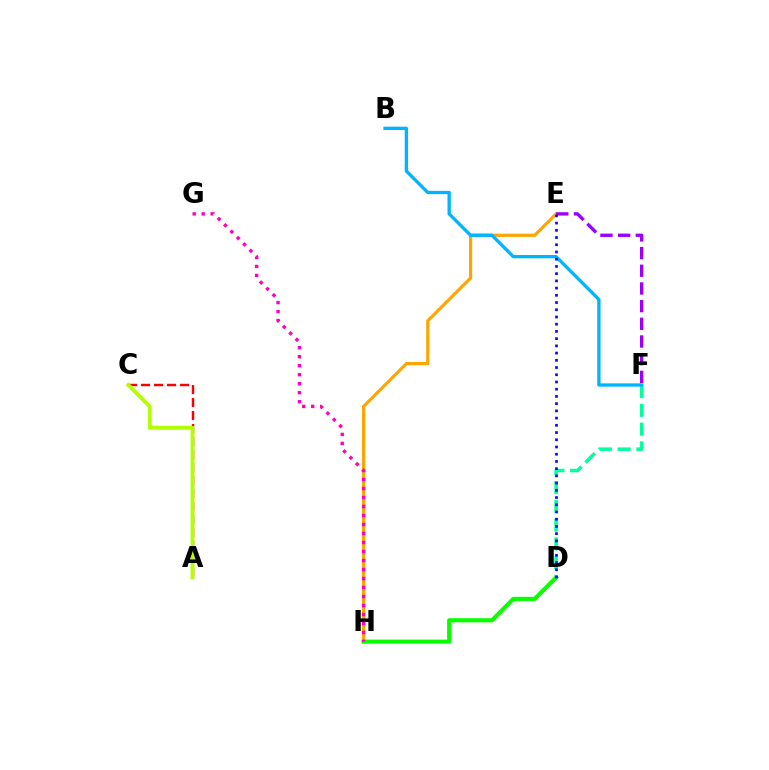{('E', 'H'): [{'color': '#ffa500', 'line_style': 'solid', 'thickness': 2.31}], ('A', 'C'): [{'color': '#ff0000', 'line_style': 'dashed', 'thickness': 1.77}, {'color': '#b3ff00', 'line_style': 'solid', 'thickness': 2.79}], ('D', 'H'): [{'color': '#08ff00', 'line_style': 'solid', 'thickness': 2.98}], ('D', 'F'): [{'color': '#00ff9d', 'line_style': 'dashed', 'thickness': 2.55}], ('G', 'H'): [{'color': '#ff00bd', 'line_style': 'dotted', 'thickness': 2.44}], ('E', 'F'): [{'color': '#9b00ff', 'line_style': 'dashed', 'thickness': 2.4}], ('B', 'F'): [{'color': '#00b5ff', 'line_style': 'solid', 'thickness': 2.39}], ('D', 'E'): [{'color': '#0010ff', 'line_style': 'dotted', 'thickness': 1.96}]}